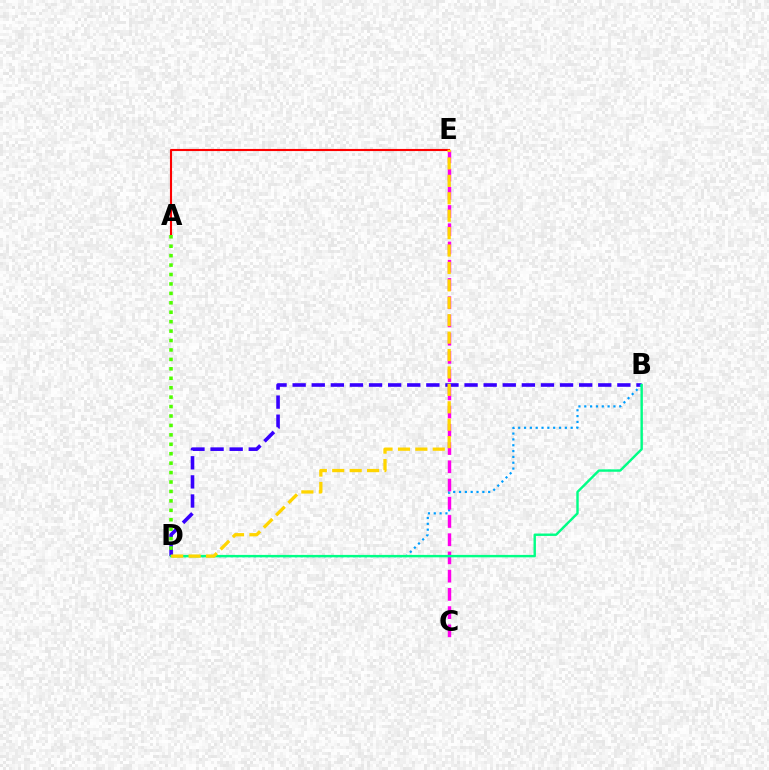{('B', 'D'): [{'color': '#3700ff', 'line_style': 'dashed', 'thickness': 2.59}, {'color': '#009eff', 'line_style': 'dotted', 'thickness': 1.58}, {'color': '#00ff86', 'line_style': 'solid', 'thickness': 1.74}], ('A', 'E'): [{'color': '#ff0000', 'line_style': 'solid', 'thickness': 1.52}], ('C', 'E'): [{'color': '#ff00ed', 'line_style': 'dashed', 'thickness': 2.48}], ('A', 'D'): [{'color': '#4fff00', 'line_style': 'dotted', 'thickness': 2.56}], ('D', 'E'): [{'color': '#ffd500', 'line_style': 'dashed', 'thickness': 2.37}]}